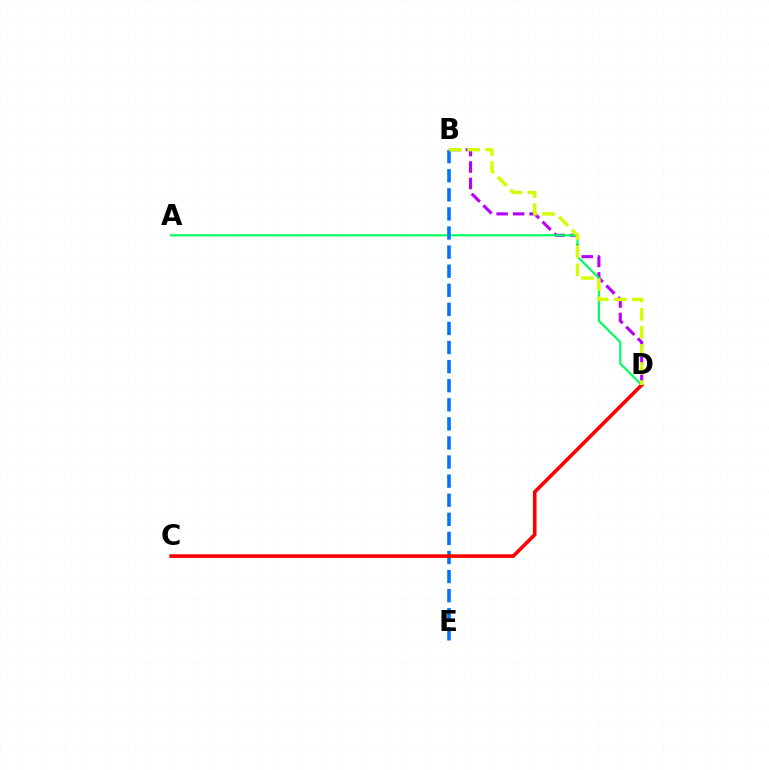{('B', 'D'): [{'color': '#b900ff', 'line_style': 'dashed', 'thickness': 2.24}, {'color': '#d1ff00', 'line_style': 'dashed', 'thickness': 2.46}], ('A', 'D'): [{'color': '#00ff5c', 'line_style': 'solid', 'thickness': 1.56}], ('B', 'E'): [{'color': '#0074ff', 'line_style': 'dashed', 'thickness': 2.59}], ('C', 'D'): [{'color': '#ff0000', 'line_style': 'solid', 'thickness': 2.6}]}